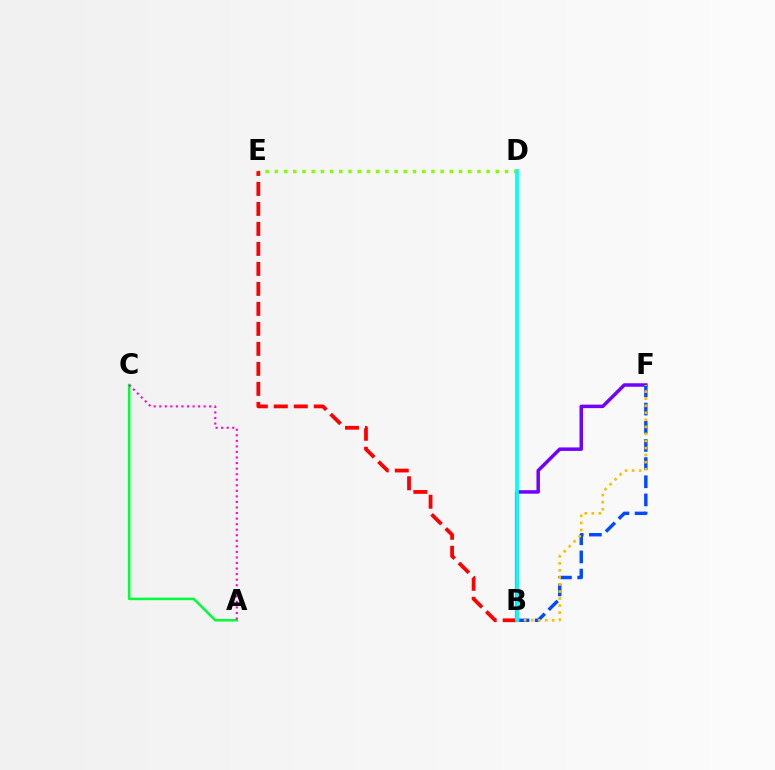{('D', 'E'): [{'color': '#84ff00', 'line_style': 'dotted', 'thickness': 2.5}], ('B', 'F'): [{'color': '#7200ff', 'line_style': 'solid', 'thickness': 2.51}, {'color': '#004bff', 'line_style': 'dashed', 'thickness': 2.47}, {'color': '#ffbd00', 'line_style': 'dotted', 'thickness': 1.92}], ('A', 'C'): [{'color': '#00ff39', 'line_style': 'solid', 'thickness': 1.84}, {'color': '#ff00cf', 'line_style': 'dotted', 'thickness': 1.51}], ('B', 'E'): [{'color': '#ff0000', 'line_style': 'dashed', 'thickness': 2.72}], ('B', 'D'): [{'color': '#00fff6', 'line_style': 'solid', 'thickness': 2.65}]}